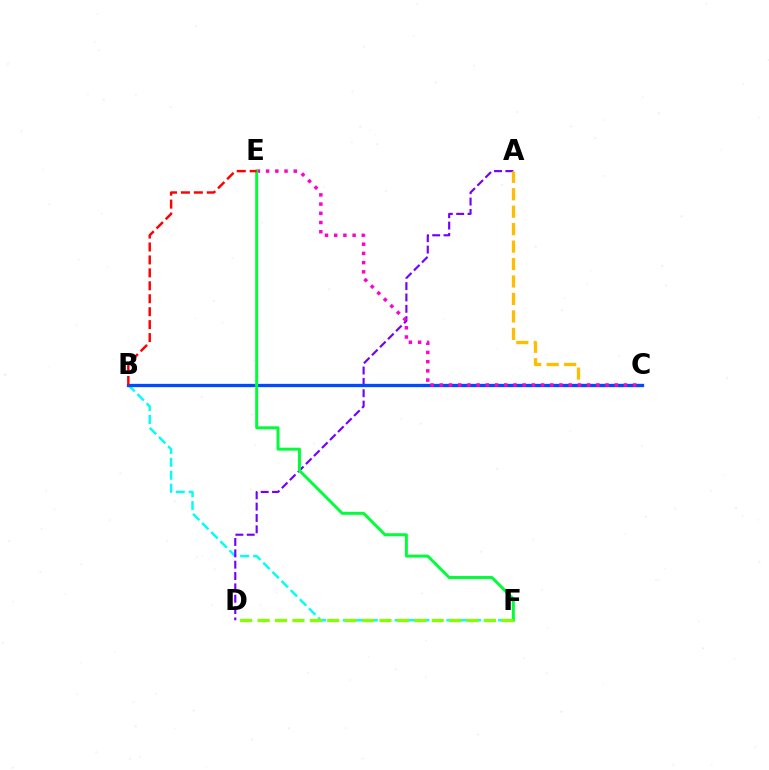{('B', 'F'): [{'color': '#00fff6', 'line_style': 'dashed', 'thickness': 1.76}], ('A', 'D'): [{'color': '#7200ff', 'line_style': 'dashed', 'thickness': 1.54}], ('A', 'C'): [{'color': '#ffbd00', 'line_style': 'dashed', 'thickness': 2.37}], ('B', 'C'): [{'color': '#004bff', 'line_style': 'solid', 'thickness': 2.36}], ('C', 'E'): [{'color': '#ff00cf', 'line_style': 'dotted', 'thickness': 2.5}], ('E', 'F'): [{'color': '#00ff39', 'line_style': 'solid', 'thickness': 2.14}], ('B', 'E'): [{'color': '#ff0000', 'line_style': 'dashed', 'thickness': 1.76}], ('D', 'F'): [{'color': '#84ff00', 'line_style': 'dashed', 'thickness': 2.37}]}